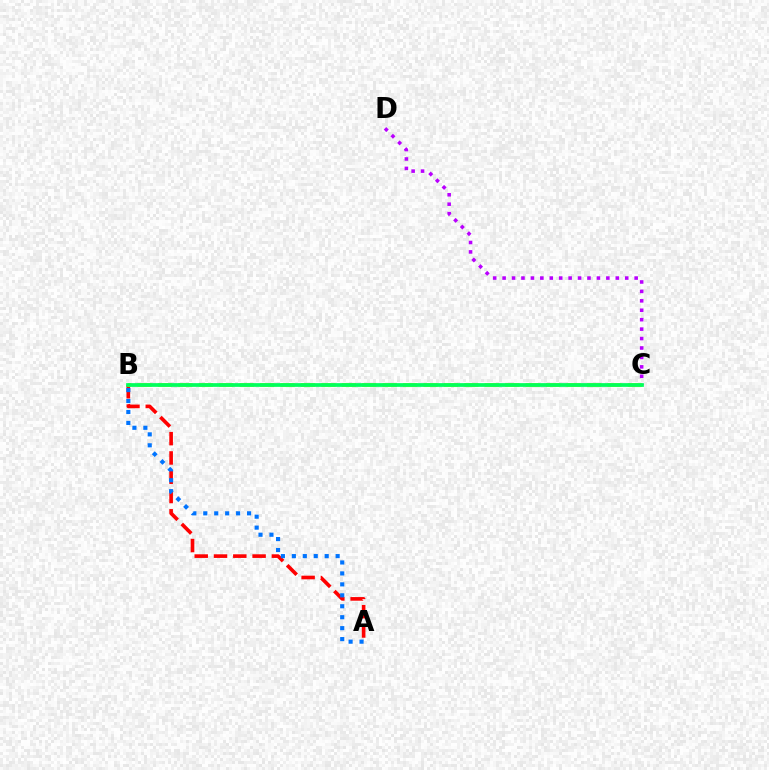{('A', 'B'): [{'color': '#ff0000', 'line_style': 'dashed', 'thickness': 2.62}, {'color': '#0074ff', 'line_style': 'dotted', 'thickness': 2.97}], ('B', 'C'): [{'color': '#d1ff00', 'line_style': 'dashed', 'thickness': 2.78}, {'color': '#00ff5c', 'line_style': 'solid', 'thickness': 2.68}], ('C', 'D'): [{'color': '#b900ff', 'line_style': 'dotted', 'thickness': 2.56}]}